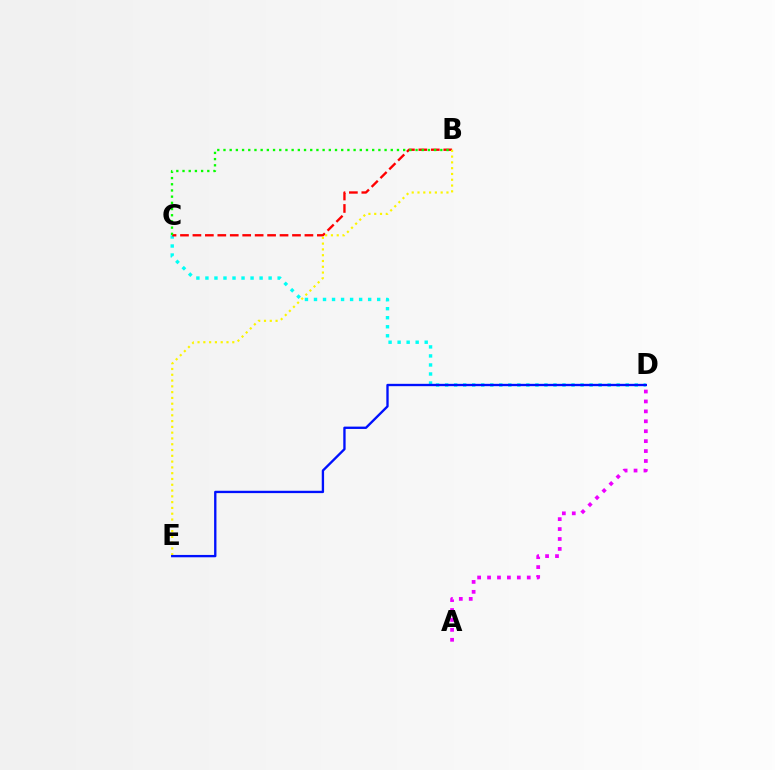{('C', 'D'): [{'color': '#00fff6', 'line_style': 'dotted', 'thickness': 2.45}], ('A', 'D'): [{'color': '#ee00ff', 'line_style': 'dotted', 'thickness': 2.7}], ('B', 'C'): [{'color': '#ff0000', 'line_style': 'dashed', 'thickness': 1.69}, {'color': '#08ff00', 'line_style': 'dotted', 'thickness': 1.68}], ('B', 'E'): [{'color': '#fcf500', 'line_style': 'dotted', 'thickness': 1.57}], ('D', 'E'): [{'color': '#0010ff', 'line_style': 'solid', 'thickness': 1.69}]}